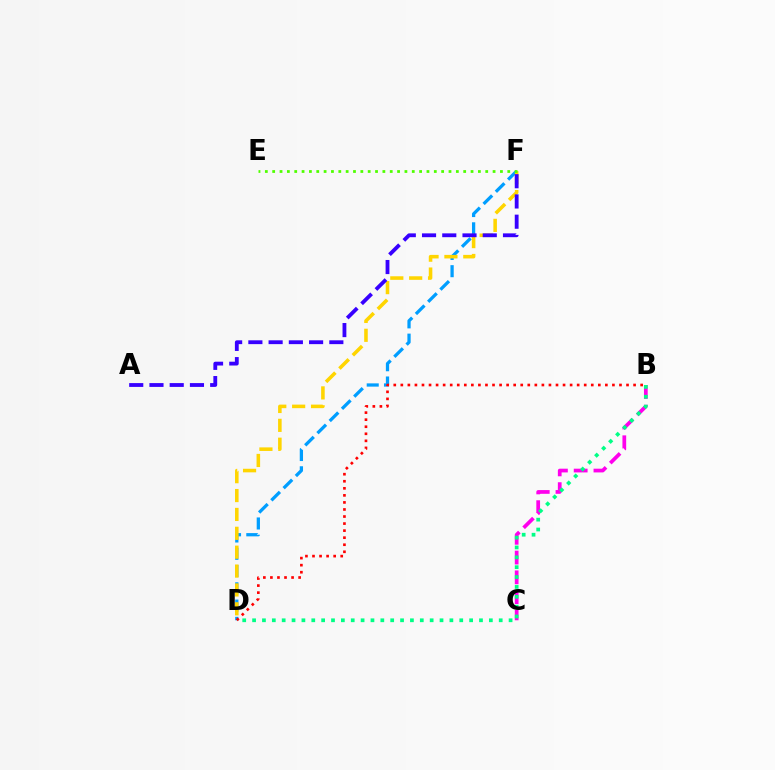{('D', 'F'): [{'color': '#009eff', 'line_style': 'dashed', 'thickness': 2.35}, {'color': '#ffd500', 'line_style': 'dashed', 'thickness': 2.56}], ('B', 'C'): [{'color': '#ff00ed', 'line_style': 'dashed', 'thickness': 2.69}], ('E', 'F'): [{'color': '#4fff00', 'line_style': 'dotted', 'thickness': 2.0}], ('B', 'D'): [{'color': '#ff0000', 'line_style': 'dotted', 'thickness': 1.92}, {'color': '#00ff86', 'line_style': 'dotted', 'thickness': 2.68}], ('A', 'F'): [{'color': '#3700ff', 'line_style': 'dashed', 'thickness': 2.75}]}